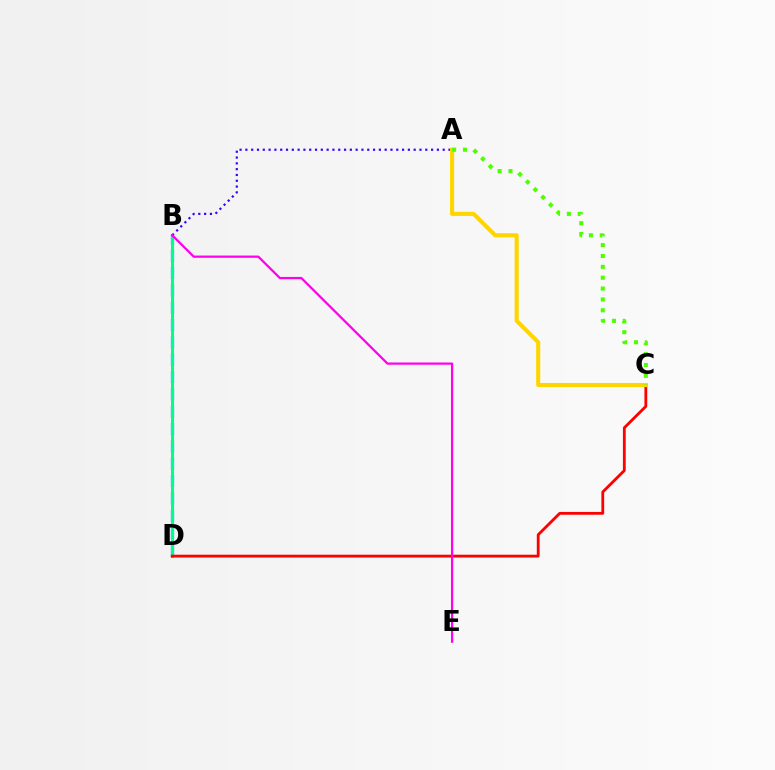{('B', 'D'): [{'color': '#009eff', 'line_style': 'dashed', 'thickness': 2.35}, {'color': '#00ff86', 'line_style': 'solid', 'thickness': 2.18}], ('C', 'D'): [{'color': '#ff0000', 'line_style': 'solid', 'thickness': 2.02}], ('A', 'B'): [{'color': '#3700ff', 'line_style': 'dotted', 'thickness': 1.58}], ('B', 'E'): [{'color': '#ff00ed', 'line_style': 'solid', 'thickness': 1.62}], ('A', 'C'): [{'color': '#ffd500', 'line_style': 'solid', 'thickness': 2.94}, {'color': '#4fff00', 'line_style': 'dotted', 'thickness': 2.95}]}